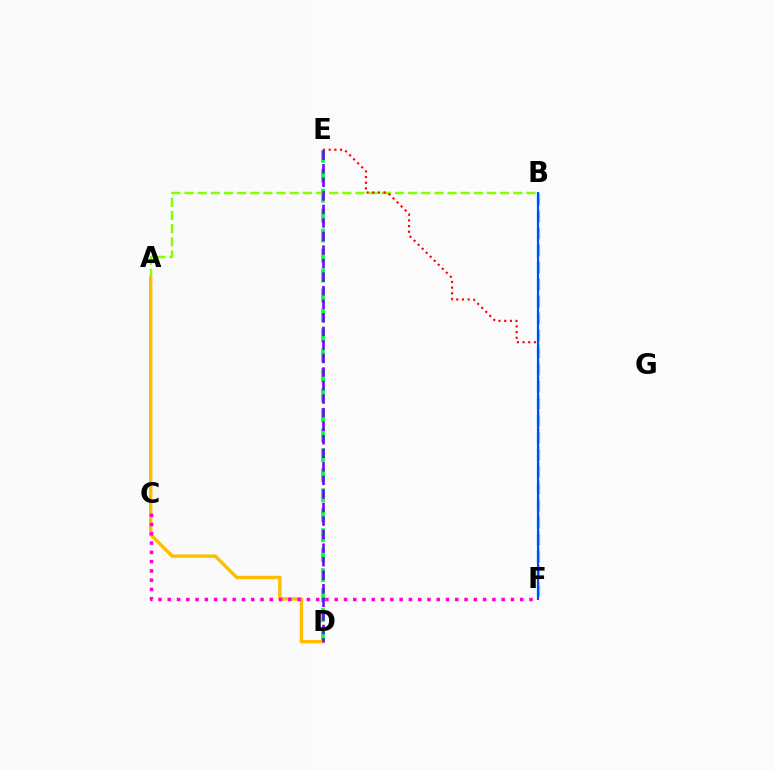{('D', 'E'): [{'color': '#00ff39', 'line_style': 'dashed', 'thickness': 2.71}, {'color': '#7200ff', 'line_style': 'dashed', 'thickness': 1.84}], ('A', 'B'): [{'color': '#84ff00', 'line_style': 'dashed', 'thickness': 1.79}], ('A', 'D'): [{'color': '#ffbd00', 'line_style': 'solid', 'thickness': 2.44}], ('E', 'F'): [{'color': '#ff0000', 'line_style': 'dotted', 'thickness': 1.54}], ('C', 'F'): [{'color': '#ff00cf', 'line_style': 'dotted', 'thickness': 2.52}], ('B', 'F'): [{'color': '#00fff6', 'line_style': 'dashed', 'thickness': 2.31}, {'color': '#004bff', 'line_style': 'solid', 'thickness': 1.56}]}